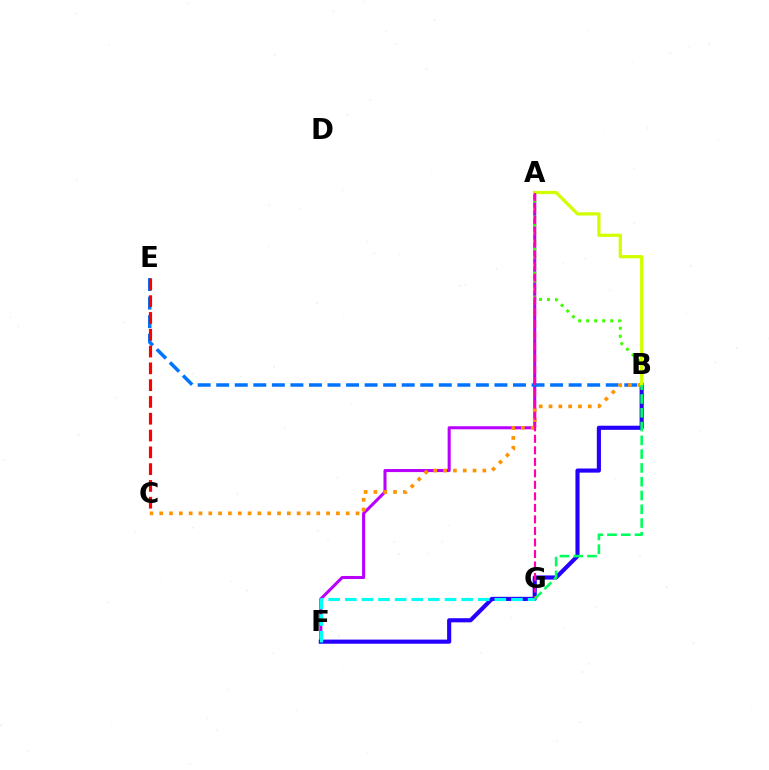{('A', 'F'): [{'color': '#b900ff', 'line_style': 'solid', 'thickness': 2.2}], ('B', 'F'): [{'color': '#2500ff', 'line_style': 'solid', 'thickness': 2.97}], ('A', 'B'): [{'color': '#3dff00', 'line_style': 'dotted', 'thickness': 2.18}, {'color': '#d1ff00', 'line_style': 'solid', 'thickness': 2.33}], ('B', 'E'): [{'color': '#0074ff', 'line_style': 'dashed', 'thickness': 2.52}], ('C', 'E'): [{'color': '#ff0000', 'line_style': 'dashed', 'thickness': 2.28}], ('F', 'G'): [{'color': '#00fff6', 'line_style': 'dashed', 'thickness': 2.26}], ('B', 'C'): [{'color': '#ff9400', 'line_style': 'dotted', 'thickness': 2.67}], ('A', 'G'): [{'color': '#ff00ac', 'line_style': 'dashed', 'thickness': 1.56}], ('B', 'G'): [{'color': '#00ff5c', 'line_style': 'dashed', 'thickness': 1.87}]}